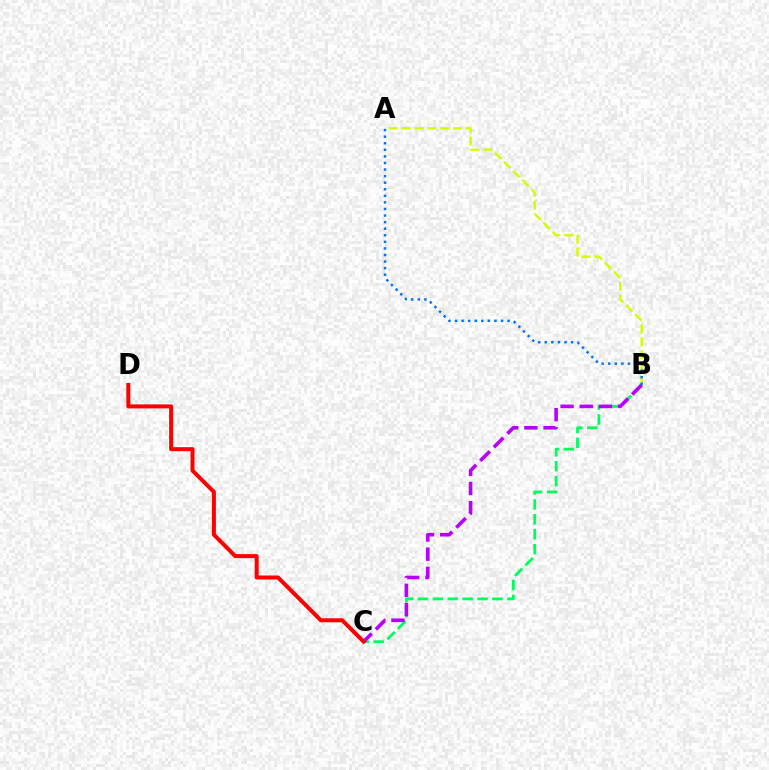{('B', 'C'): [{'color': '#00ff5c', 'line_style': 'dashed', 'thickness': 2.02}, {'color': '#b900ff', 'line_style': 'dashed', 'thickness': 2.61}], ('A', 'B'): [{'color': '#d1ff00', 'line_style': 'dashed', 'thickness': 1.75}, {'color': '#0074ff', 'line_style': 'dotted', 'thickness': 1.79}], ('C', 'D'): [{'color': '#ff0000', 'line_style': 'solid', 'thickness': 2.88}]}